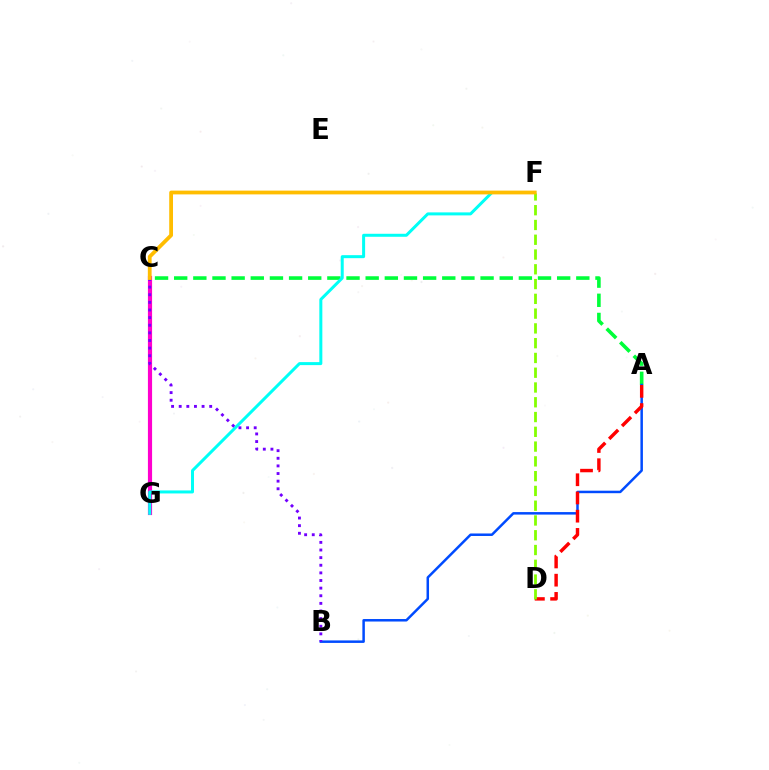{('C', 'G'): [{'color': '#ff00cf', 'line_style': 'solid', 'thickness': 3.0}], ('A', 'C'): [{'color': '#00ff39', 'line_style': 'dashed', 'thickness': 2.6}], ('A', 'B'): [{'color': '#004bff', 'line_style': 'solid', 'thickness': 1.8}], ('A', 'D'): [{'color': '#ff0000', 'line_style': 'dashed', 'thickness': 2.47}], ('F', 'G'): [{'color': '#00fff6', 'line_style': 'solid', 'thickness': 2.16}], ('D', 'F'): [{'color': '#84ff00', 'line_style': 'dashed', 'thickness': 2.01}], ('B', 'C'): [{'color': '#7200ff', 'line_style': 'dotted', 'thickness': 2.07}], ('C', 'F'): [{'color': '#ffbd00', 'line_style': 'solid', 'thickness': 2.72}]}